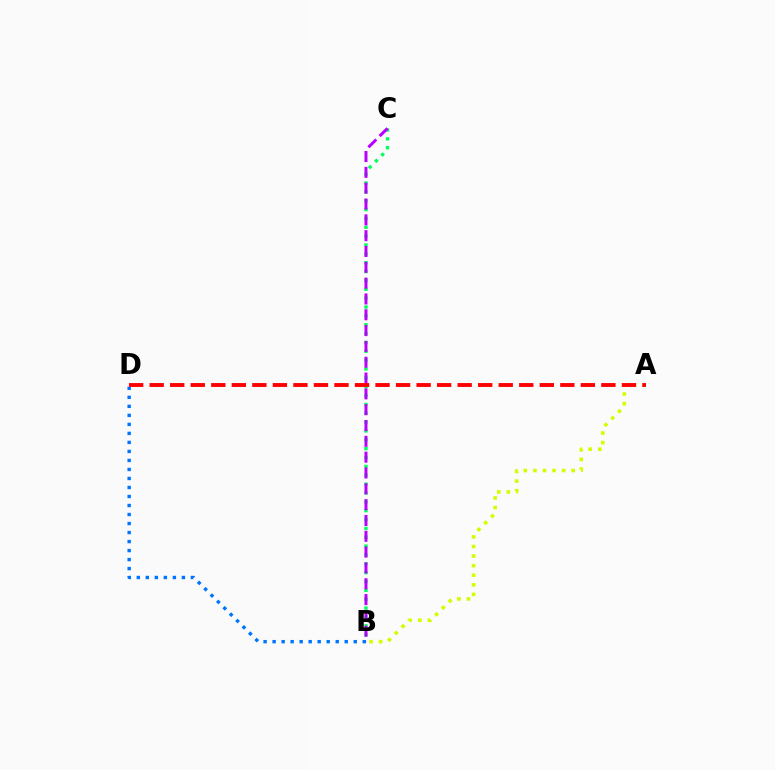{('B', 'C'): [{'color': '#00ff5c', 'line_style': 'dotted', 'thickness': 2.41}, {'color': '#b900ff', 'line_style': 'dashed', 'thickness': 2.15}], ('B', 'D'): [{'color': '#0074ff', 'line_style': 'dotted', 'thickness': 2.45}], ('A', 'B'): [{'color': '#d1ff00', 'line_style': 'dotted', 'thickness': 2.6}], ('A', 'D'): [{'color': '#ff0000', 'line_style': 'dashed', 'thickness': 2.79}]}